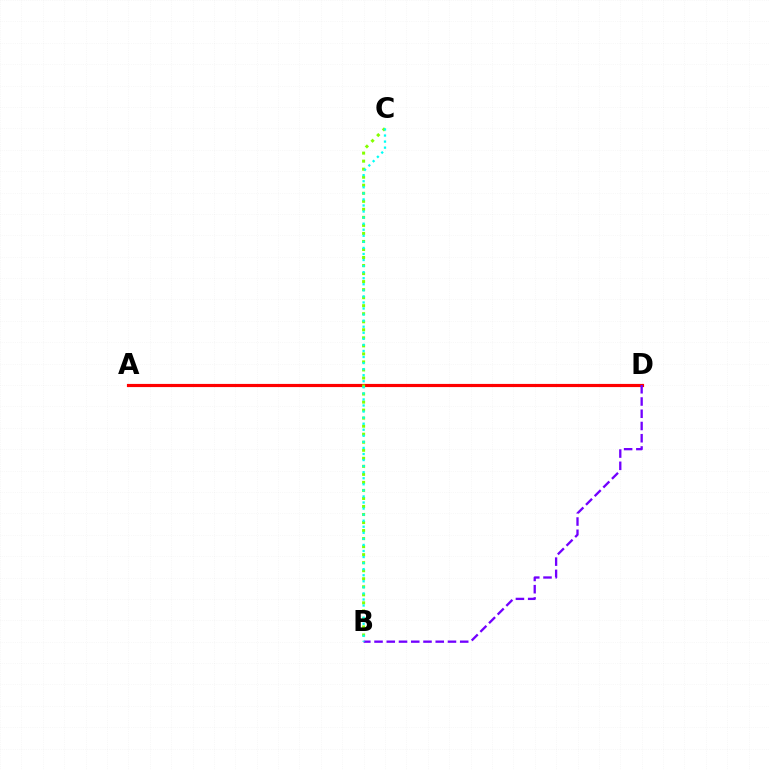{('A', 'D'): [{'color': '#ff0000', 'line_style': 'solid', 'thickness': 2.28}], ('B', 'C'): [{'color': '#84ff00', 'line_style': 'dotted', 'thickness': 2.18}, {'color': '#00fff6', 'line_style': 'dotted', 'thickness': 1.65}], ('B', 'D'): [{'color': '#7200ff', 'line_style': 'dashed', 'thickness': 1.66}]}